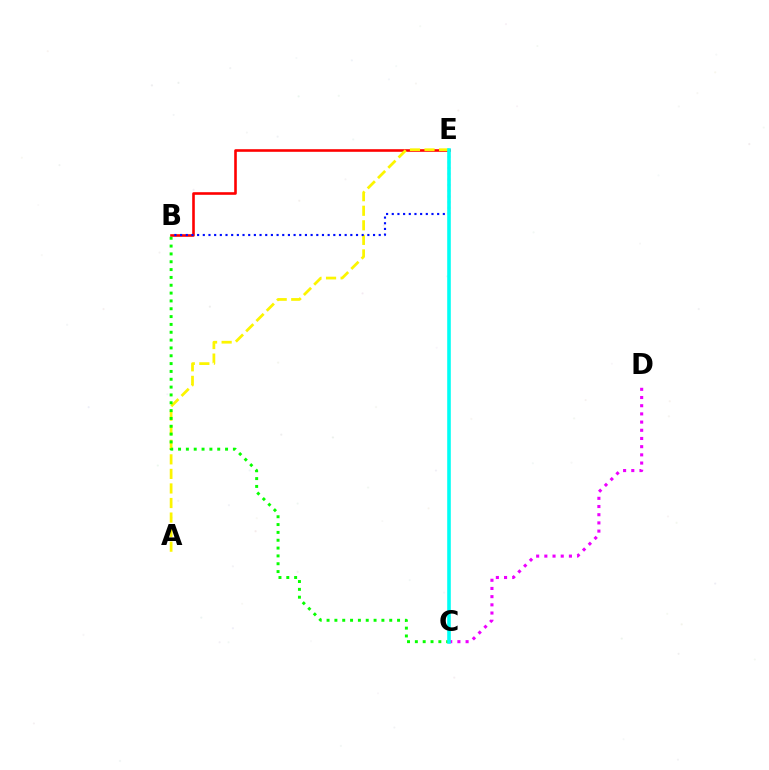{('B', 'E'): [{'color': '#ff0000', 'line_style': 'solid', 'thickness': 1.88}, {'color': '#0010ff', 'line_style': 'dotted', 'thickness': 1.54}], ('A', 'E'): [{'color': '#fcf500', 'line_style': 'dashed', 'thickness': 1.98}], ('B', 'C'): [{'color': '#08ff00', 'line_style': 'dotted', 'thickness': 2.13}], ('C', 'D'): [{'color': '#ee00ff', 'line_style': 'dotted', 'thickness': 2.23}], ('C', 'E'): [{'color': '#00fff6', 'line_style': 'solid', 'thickness': 2.59}]}